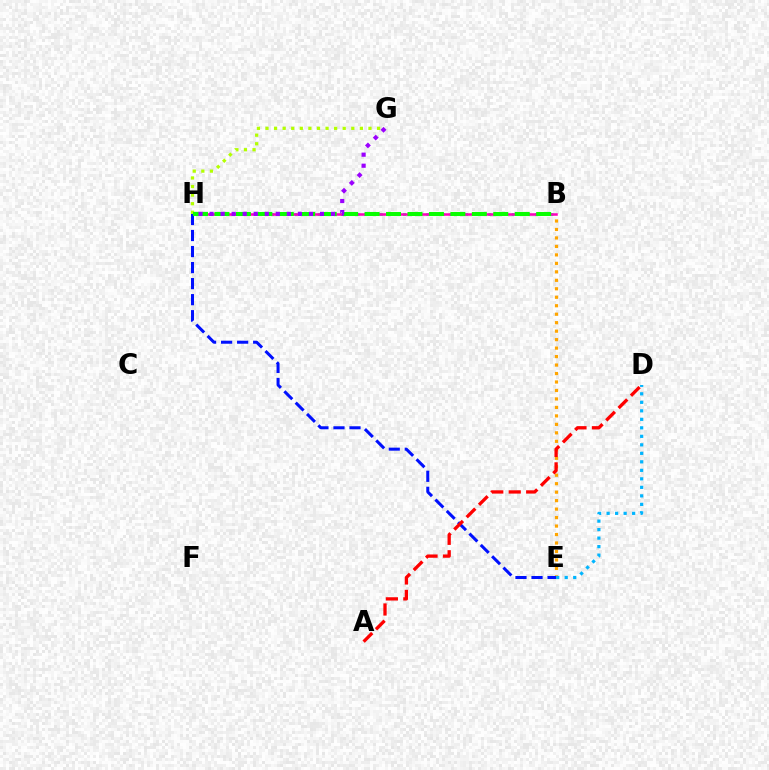{('B', 'E'): [{'color': '#ffa500', 'line_style': 'dotted', 'thickness': 2.3}], ('B', 'H'): [{'color': '#00ff9d', 'line_style': 'dotted', 'thickness': 2.11}, {'color': '#ff00bd', 'line_style': 'solid', 'thickness': 1.83}, {'color': '#08ff00', 'line_style': 'dashed', 'thickness': 2.91}], ('E', 'H'): [{'color': '#0010ff', 'line_style': 'dashed', 'thickness': 2.18}], ('D', 'E'): [{'color': '#00b5ff', 'line_style': 'dotted', 'thickness': 2.31}], ('G', 'H'): [{'color': '#b3ff00', 'line_style': 'dotted', 'thickness': 2.33}, {'color': '#9b00ff', 'line_style': 'dotted', 'thickness': 3.0}], ('A', 'D'): [{'color': '#ff0000', 'line_style': 'dashed', 'thickness': 2.37}]}